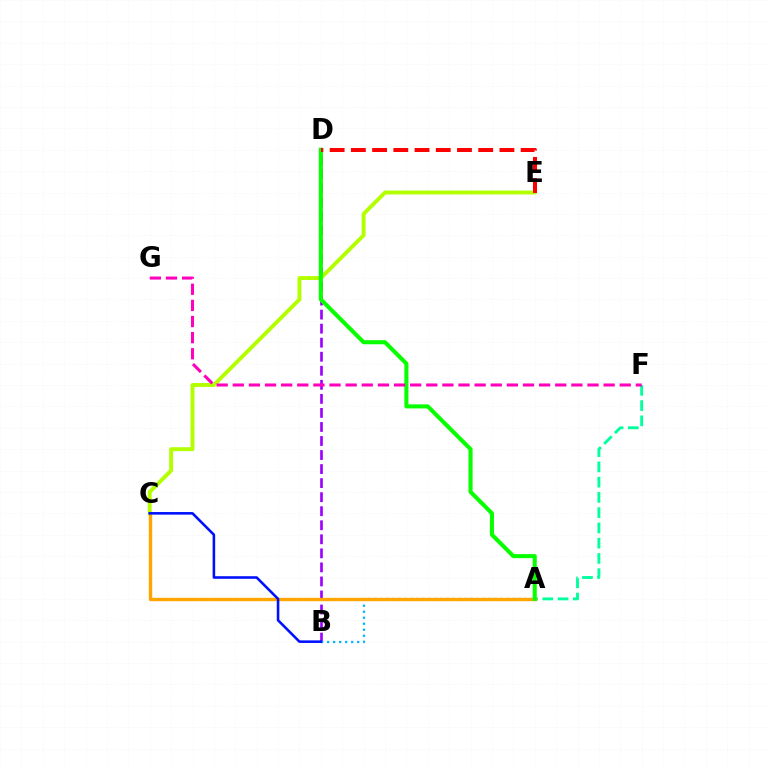{('B', 'D'): [{'color': '#9b00ff', 'line_style': 'dashed', 'thickness': 1.91}], ('C', 'E'): [{'color': '#b3ff00', 'line_style': 'solid', 'thickness': 2.81}], ('A', 'F'): [{'color': '#00ff9d', 'line_style': 'dashed', 'thickness': 2.07}], ('A', 'B'): [{'color': '#00b5ff', 'line_style': 'dotted', 'thickness': 1.63}], ('A', 'C'): [{'color': '#ffa500', 'line_style': 'solid', 'thickness': 2.44}], ('A', 'D'): [{'color': '#08ff00', 'line_style': 'solid', 'thickness': 2.93}], ('D', 'E'): [{'color': '#ff0000', 'line_style': 'dashed', 'thickness': 2.88}], ('F', 'G'): [{'color': '#ff00bd', 'line_style': 'dashed', 'thickness': 2.19}], ('B', 'C'): [{'color': '#0010ff', 'line_style': 'solid', 'thickness': 1.85}]}